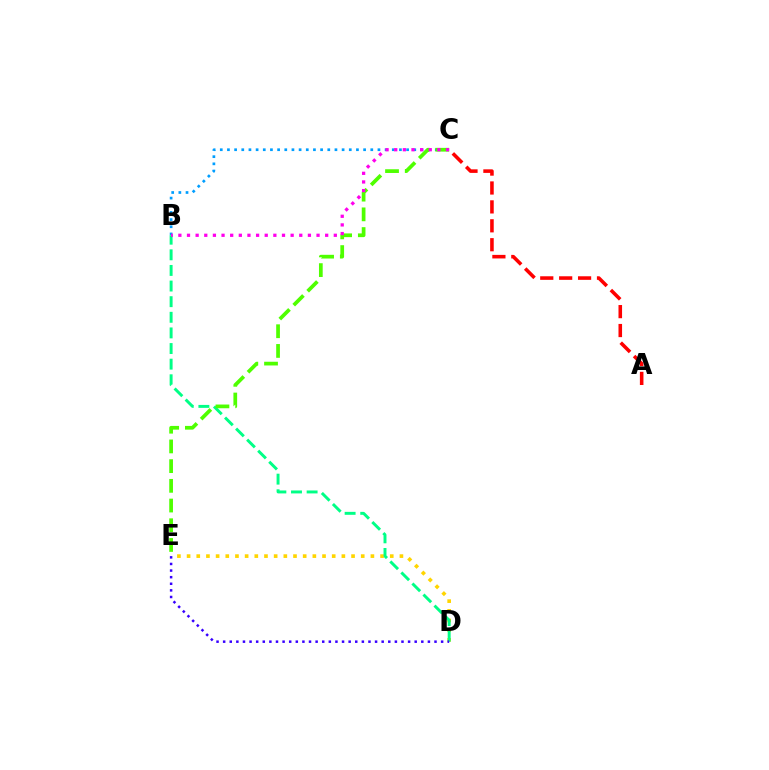{('D', 'E'): [{'color': '#ffd500', 'line_style': 'dotted', 'thickness': 2.63}, {'color': '#3700ff', 'line_style': 'dotted', 'thickness': 1.79}], ('B', 'C'): [{'color': '#009eff', 'line_style': 'dotted', 'thickness': 1.95}, {'color': '#ff00ed', 'line_style': 'dotted', 'thickness': 2.35}], ('B', 'D'): [{'color': '#00ff86', 'line_style': 'dashed', 'thickness': 2.12}], ('C', 'E'): [{'color': '#4fff00', 'line_style': 'dashed', 'thickness': 2.68}], ('A', 'C'): [{'color': '#ff0000', 'line_style': 'dashed', 'thickness': 2.57}]}